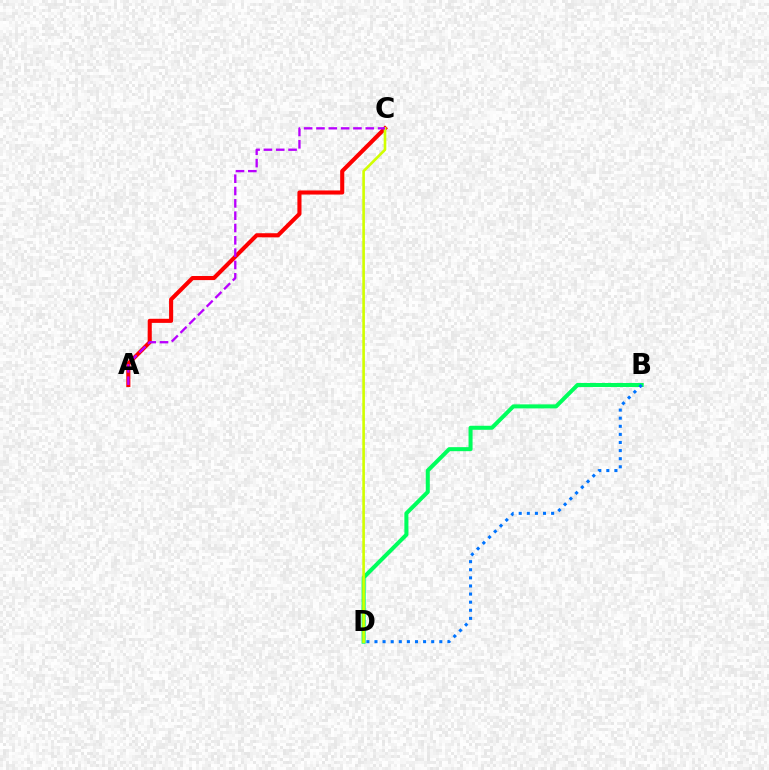{('A', 'C'): [{'color': '#ff0000', 'line_style': 'solid', 'thickness': 2.95}, {'color': '#b900ff', 'line_style': 'dashed', 'thickness': 1.67}], ('B', 'D'): [{'color': '#00ff5c', 'line_style': 'solid', 'thickness': 2.9}, {'color': '#0074ff', 'line_style': 'dotted', 'thickness': 2.2}], ('C', 'D'): [{'color': '#d1ff00', 'line_style': 'solid', 'thickness': 1.89}]}